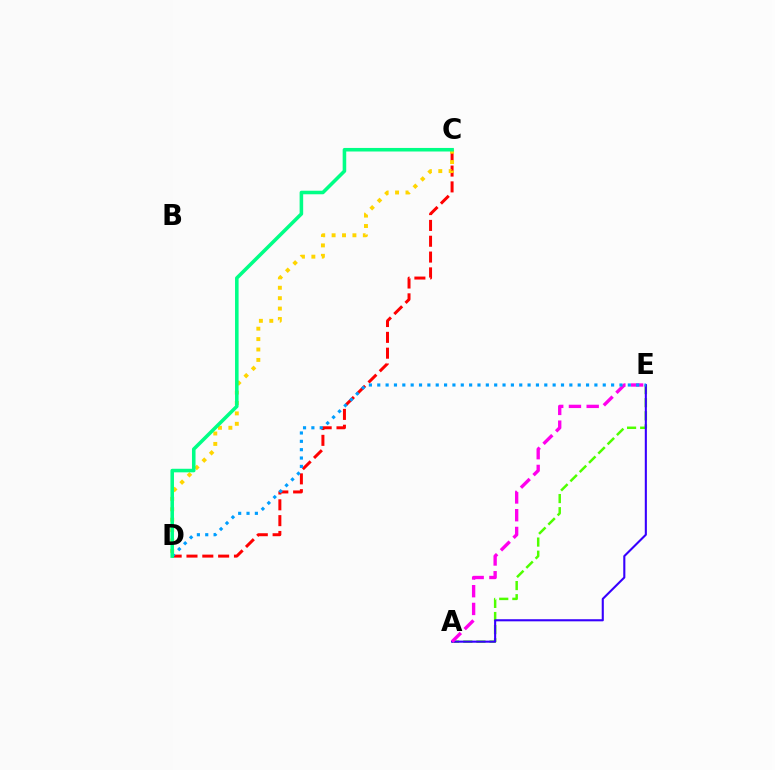{('A', 'E'): [{'color': '#4fff00', 'line_style': 'dashed', 'thickness': 1.78}, {'color': '#3700ff', 'line_style': 'solid', 'thickness': 1.51}, {'color': '#ff00ed', 'line_style': 'dashed', 'thickness': 2.41}], ('C', 'D'): [{'color': '#ff0000', 'line_style': 'dashed', 'thickness': 2.15}, {'color': '#ffd500', 'line_style': 'dotted', 'thickness': 2.83}, {'color': '#00ff86', 'line_style': 'solid', 'thickness': 2.56}], ('D', 'E'): [{'color': '#009eff', 'line_style': 'dotted', 'thickness': 2.27}]}